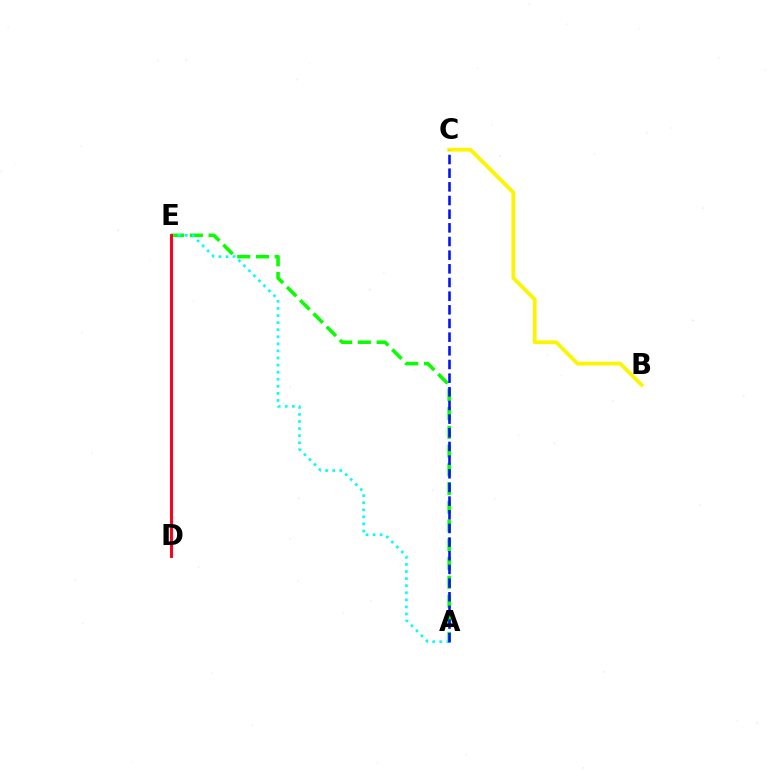{('A', 'E'): [{'color': '#08ff00', 'line_style': 'dashed', 'thickness': 2.54}, {'color': '#00fff6', 'line_style': 'dotted', 'thickness': 1.92}], ('B', 'C'): [{'color': '#fcf500', 'line_style': 'solid', 'thickness': 2.71}], ('D', 'E'): [{'color': '#ee00ff', 'line_style': 'solid', 'thickness': 2.01}, {'color': '#ff0000', 'line_style': 'solid', 'thickness': 1.93}], ('A', 'C'): [{'color': '#0010ff', 'line_style': 'dashed', 'thickness': 1.86}]}